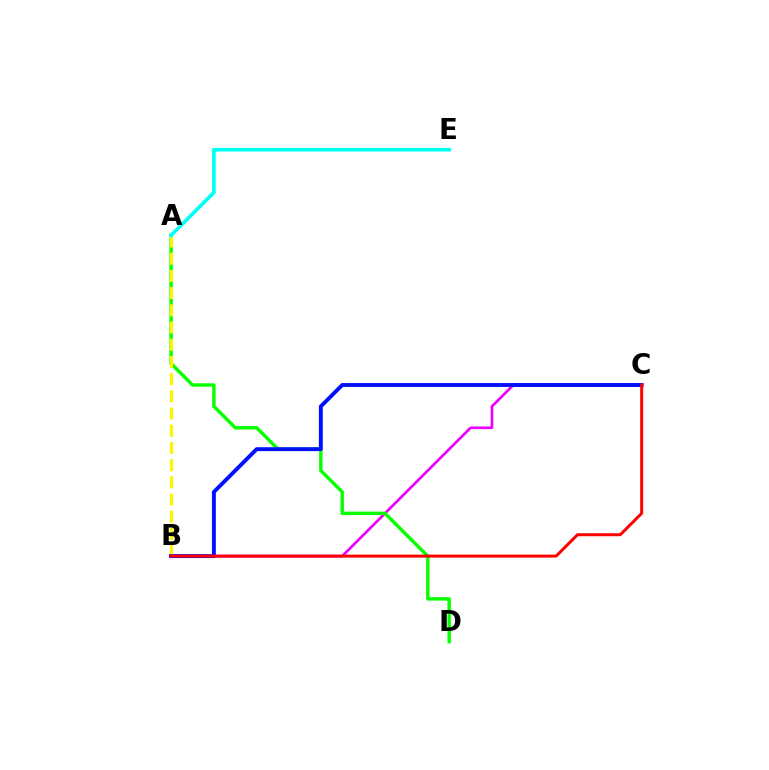{('B', 'C'): [{'color': '#ee00ff', 'line_style': 'solid', 'thickness': 1.92}, {'color': '#0010ff', 'line_style': 'solid', 'thickness': 2.81}, {'color': '#ff0000', 'line_style': 'solid', 'thickness': 2.15}], ('A', 'D'): [{'color': '#08ff00', 'line_style': 'solid', 'thickness': 2.46}], ('A', 'B'): [{'color': '#fcf500', 'line_style': 'dashed', 'thickness': 2.34}], ('A', 'E'): [{'color': '#00fff6', 'line_style': 'solid', 'thickness': 2.62}]}